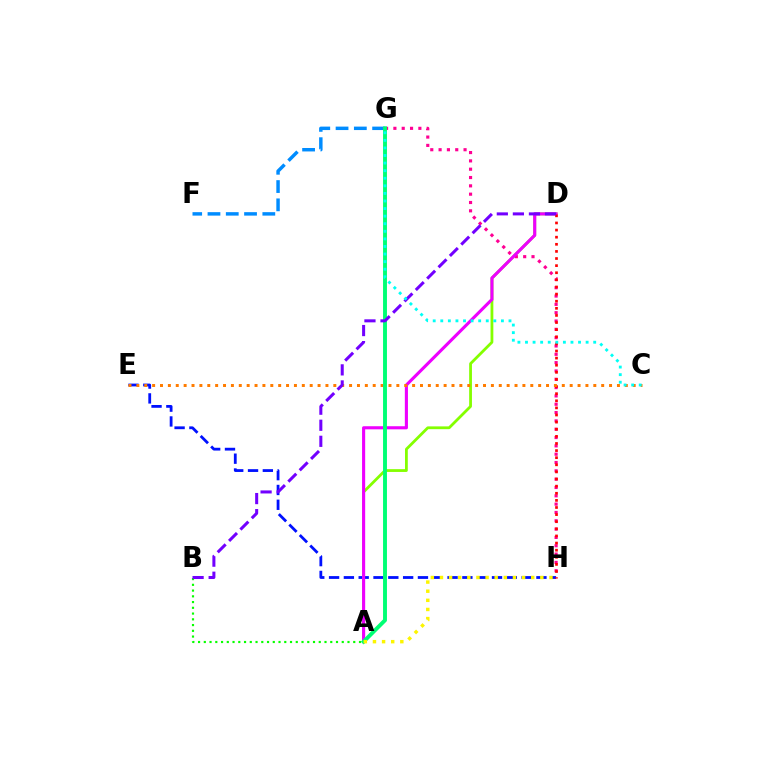{('F', 'G'): [{'color': '#008cff', 'line_style': 'dashed', 'thickness': 2.48}], ('E', 'H'): [{'color': '#0010ff', 'line_style': 'dashed', 'thickness': 2.01}], ('A', 'D'): [{'color': '#84ff00', 'line_style': 'solid', 'thickness': 2.01}, {'color': '#ee00ff', 'line_style': 'solid', 'thickness': 2.24}], ('G', 'H'): [{'color': '#ff0094', 'line_style': 'dotted', 'thickness': 2.26}], ('D', 'H'): [{'color': '#ff0000', 'line_style': 'dotted', 'thickness': 1.93}], ('A', 'B'): [{'color': '#08ff00', 'line_style': 'dotted', 'thickness': 1.56}], ('C', 'E'): [{'color': '#ff7c00', 'line_style': 'dotted', 'thickness': 2.14}], ('A', 'G'): [{'color': '#00ff74', 'line_style': 'solid', 'thickness': 2.81}], ('B', 'D'): [{'color': '#7200ff', 'line_style': 'dashed', 'thickness': 2.18}], ('C', 'G'): [{'color': '#00fff6', 'line_style': 'dotted', 'thickness': 2.06}], ('A', 'H'): [{'color': '#fcf500', 'line_style': 'dotted', 'thickness': 2.48}]}